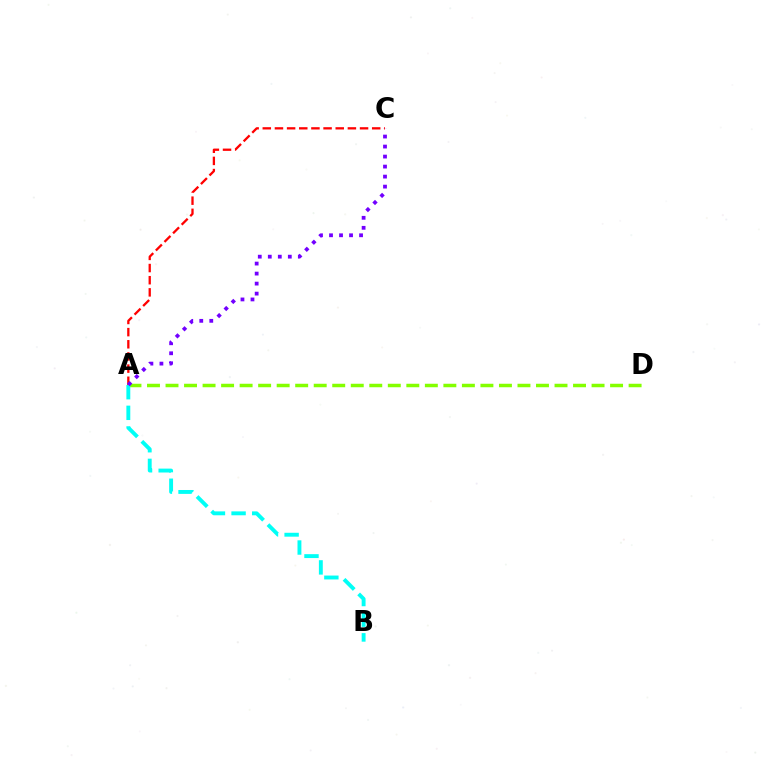{('A', 'C'): [{'color': '#ff0000', 'line_style': 'dashed', 'thickness': 1.65}, {'color': '#7200ff', 'line_style': 'dotted', 'thickness': 2.72}], ('A', 'D'): [{'color': '#84ff00', 'line_style': 'dashed', 'thickness': 2.52}], ('A', 'B'): [{'color': '#00fff6', 'line_style': 'dashed', 'thickness': 2.8}]}